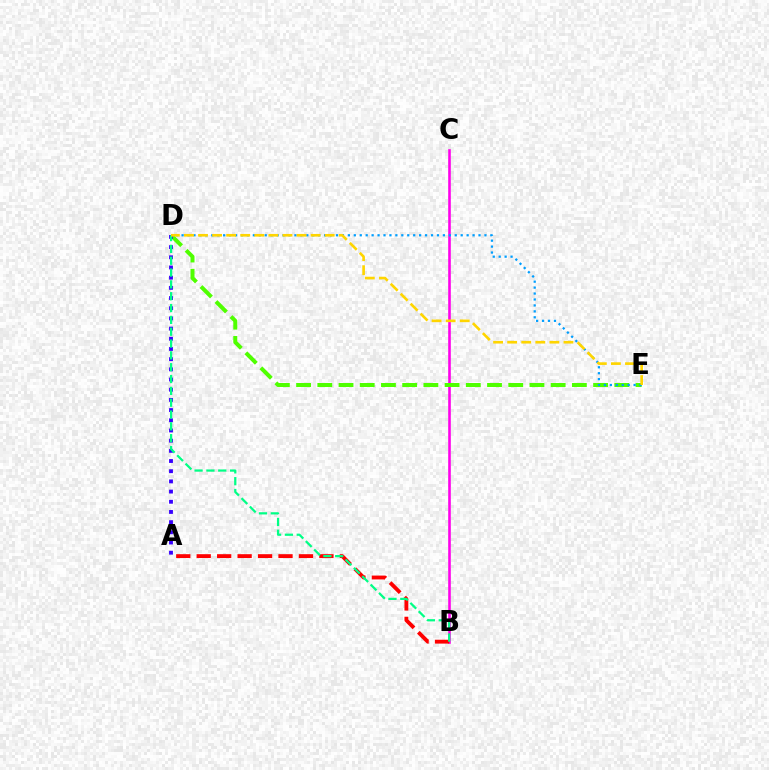{('B', 'C'): [{'color': '#ff00ed', 'line_style': 'solid', 'thickness': 1.87}], ('D', 'E'): [{'color': '#4fff00', 'line_style': 'dashed', 'thickness': 2.88}, {'color': '#009eff', 'line_style': 'dotted', 'thickness': 1.61}, {'color': '#ffd500', 'line_style': 'dashed', 'thickness': 1.91}], ('A', 'B'): [{'color': '#ff0000', 'line_style': 'dashed', 'thickness': 2.78}], ('A', 'D'): [{'color': '#3700ff', 'line_style': 'dotted', 'thickness': 2.77}], ('B', 'D'): [{'color': '#00ff86', 'line_style': 'dashed', 'thickness': 1.61}]}